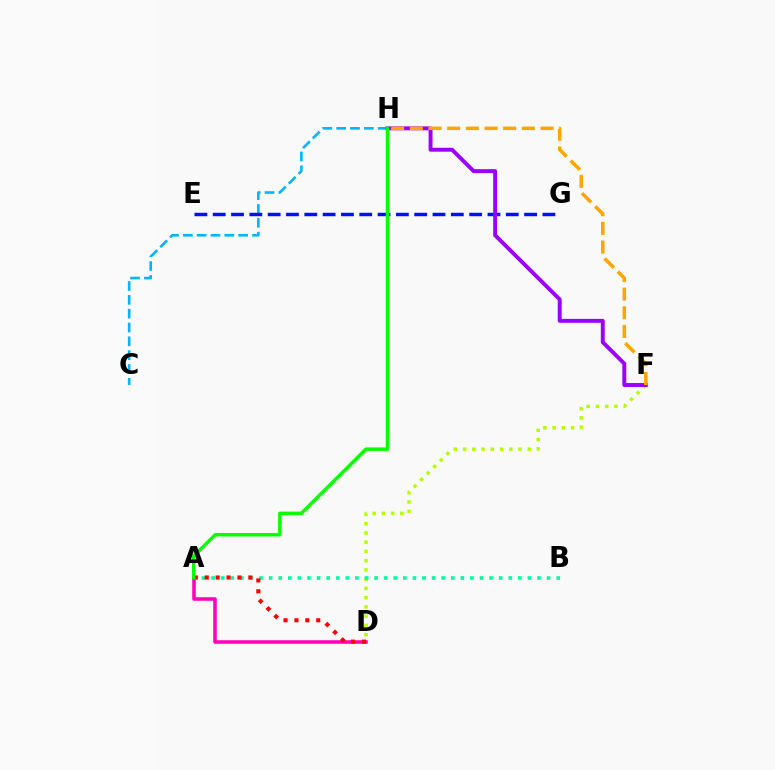{('C', 'H'): [{'color': '#00b5ff', 'line_style': 'dashed', 'thickness': 1.88}], ('D', 'F'): [{'color': '#b3ff00', 'line_style': 'dotted', 'thickness': 2.51}], ('A', 'D'): [{'color': '#ff00bd', 'line_style': 'solid', 'thickness': 2.55}, {'color': '#ff0000', 'line_style': 'dotted', 'thickness': 2.96}], ('E', 'G'): [{'color': '#0010ff', 'line_style': 'dashed', 'thickness': 2.49}], ('A', 'B'): [{'color': '#00ff9d', 'line_style': 'dotted', 'thickness': 2.6}], ('F', 'H'): [{'color': '#9b00ff', 'line_style': 'solid', 'thickness': 2.82}, {'color': '#ffa500', 'line_style': 'dashed', 'thickness': 2.54}], ('A', 'H'): [{'color': '#08ff00', 'line_style': 'solid', 'thickness': 2.52}]}